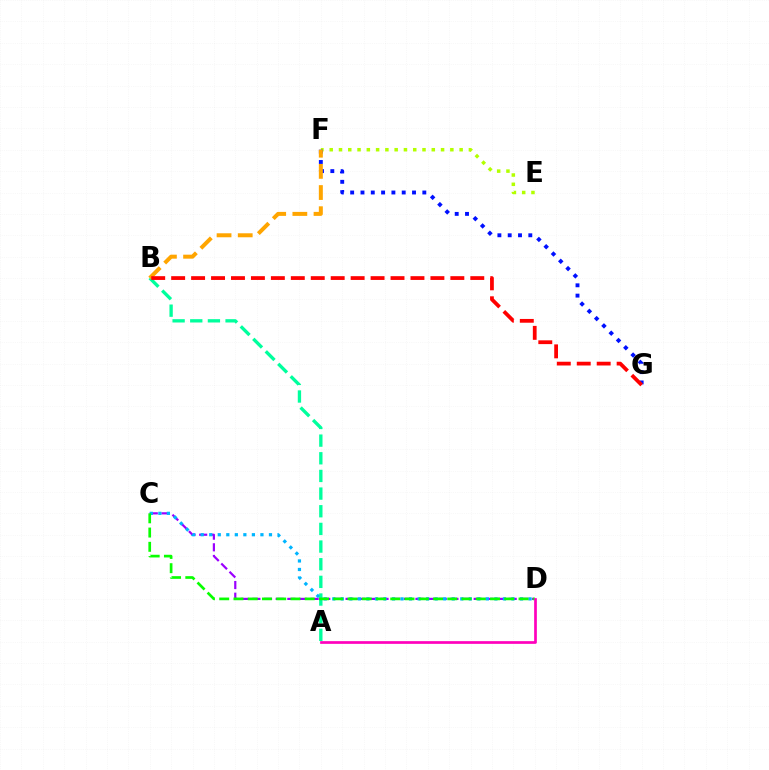{('C', 'D'): [{'color': '#9b00ff', 'line_style': 'dashed', 'thickness': 1.58}, {'color': '#00b5ff', 'line_style': 'dotted', 'thickness': 2.32}, {'color': '#08ff00', 'line_style': 'dashed', 'thickness': 1.94}], ('A', 'B'): [{'color': '#00ff9d', 'line_style': 'dashed', 'thickness': 2.4}], ('E', 'F'): [{'color': '#b3ff00', 'line_style': 'dotted', 'thickness': 2.52}], ('F', 'G'): [{'color': '#0010ff', 'line_style': 'dotted', 'thickness': 2.8}], ('B', 'F'): [{'color': '#ffa500', 'line_style': 'dashed', 'thickness': 2.88}], ('B', 'G'): [{'color': '#ff0000', 'line_style': 'dashed', 'thickness': 2.71}], ('A', 'D'): [{'color': '#ff00bd', 'line_style': 'solid', 'thickness': 1.95}]}